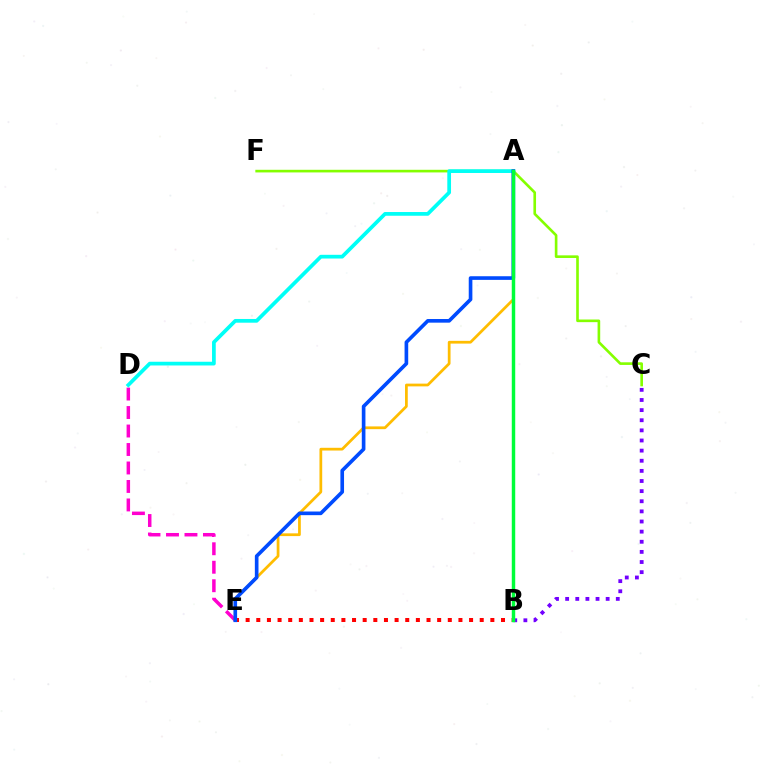{('B', 'C'): [{'color': '#7200ff', 'line_style': 'dotted', 'thickness': 2.75}], ('D', 'E'): [{'color': '#ff00cf', 'line_style': 'dashed', 'thickness': 2.51}], ('C', 'F'): [{'color': '#84ff00', 'line_style': 'solid', 'thickness': 1.9}], ('A', 'D'): [{'color': '#00fff6', 'line_style': 'solid', 'thickness': 2.68}], ('A', 'E'): [{'color': '#ffbd00', 'line_style': 'solid', 'thickness': 1.98}, {'color': '#004bff', 'line_style': 'solid', 'thickness': 2.62}], ('B', 'E'): [{'color': '#ff0000', 'line_style': 'dotted', 'thickness': 2.89}], ('A', 'B'): [{'color': '#00ff39', 'line_style': 'solid', 'thickness': 2.48}]}